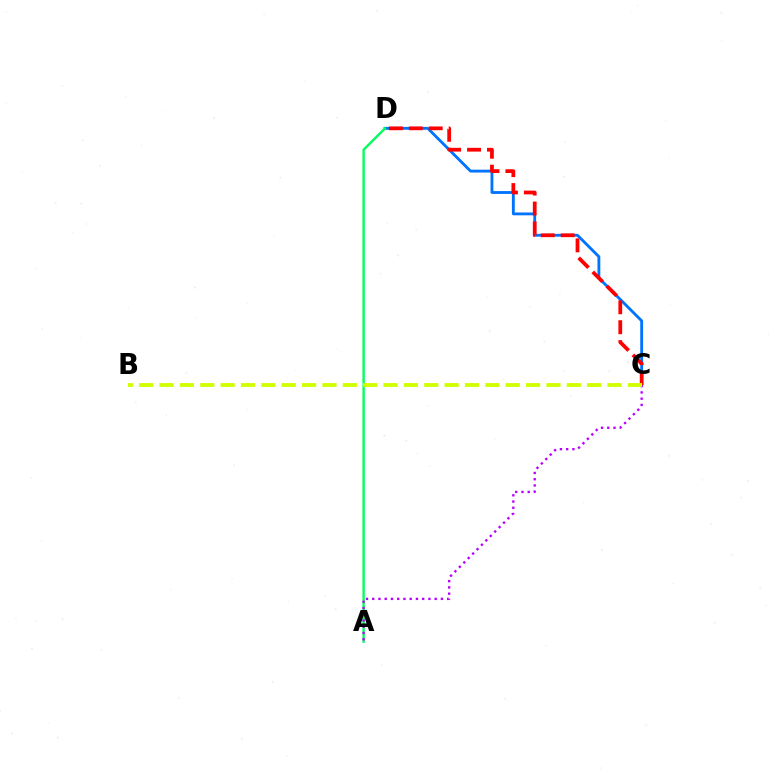{('C', 'D'): [{'color': '#0074ff', 'line_style': 'solid', 'thickness': 2.05}, {'color': '#ff0000', 'line_style': 'dashed', 'thickness': 2.7}], ('A', 'D'): [{'color': '#00ff5c', 'line_style': 'solid', 'thickness': 1.7}], ('A', 'C'): [{'color': '#b900ff', 'line_style': 'dotted', 'thickness': 1.7}], ('B', 'C'): [{'color': '#d1ff00', 'line_style': 'dashed', 'thickness': 2.77}]}